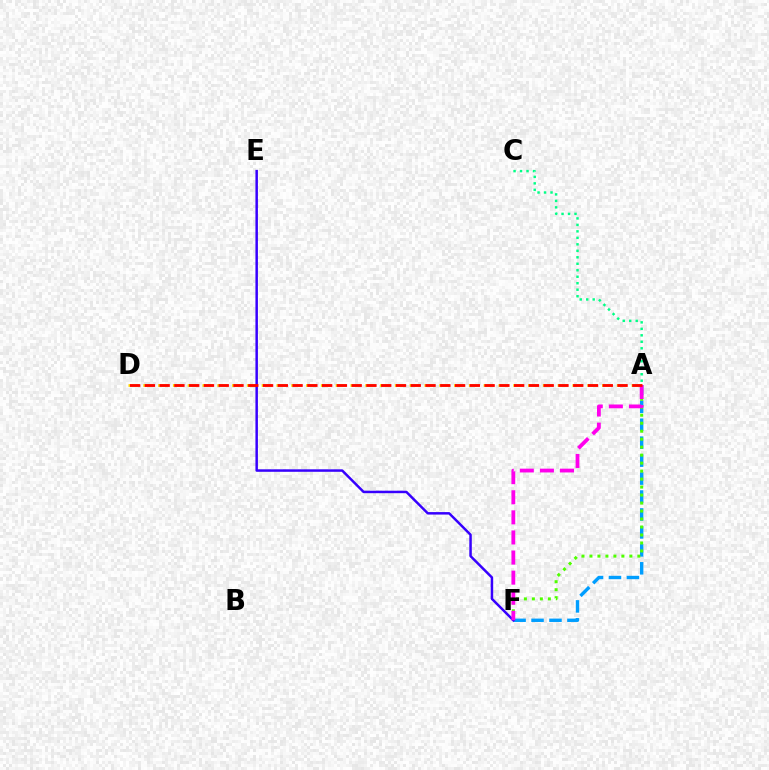{('A', 'F'): [{'color': '#009eff', 'line_style': 'dashed', 'thickness': 2.44}, {'color': '#4fff00', 'line_style': 'dotted', 'thickness': 2.17}, {'color': '#ff00ed', 'line_style': 'dashed', 'thickness': 2.73}], ('A', 'D'): [{'color': '#ffd500', 'line_style': 'dashed', 'thickness': 2.01}, {'color': '#ff0000', 'line_style': 'dashed', 'thickness': 2.01}], ('E', 'F'): [{'color': '#3700ff', 'line_style': 'solid', 'thickness': 1.79}], ('A', 'C'): [{'color': '#00ff86', 'line_style': 'dotted', 'thickness': 1.76}]}